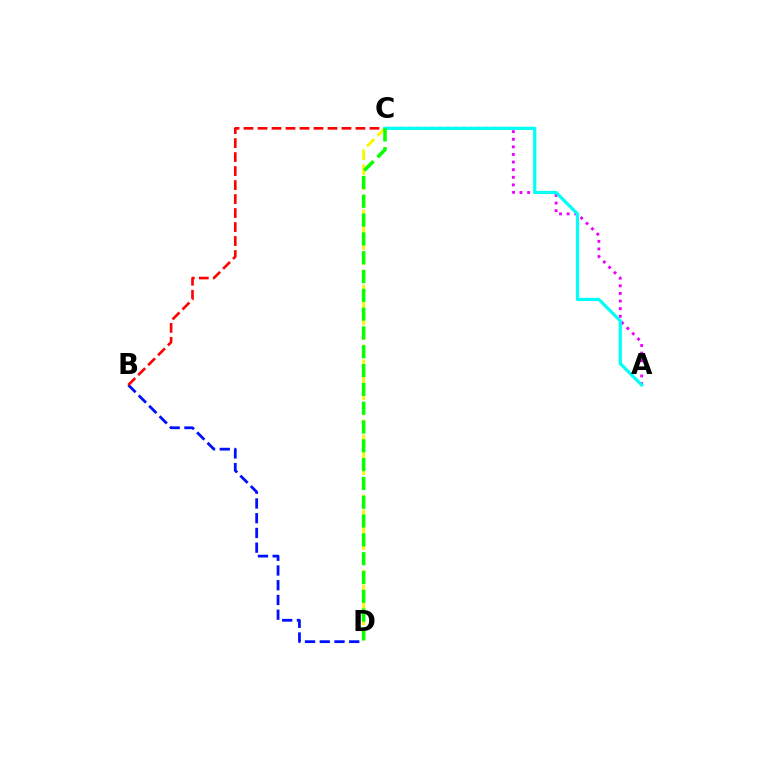{('B', 'D'): [{'color': '#0010ff', 'line_style': 'dashed', 'thickness': 2.0}], ('B', 'C'): [{'color': '#ff0000', 'line_style': 'dashed', 'thickness': 1.9}], ('A', 'C'): [{'color': '#ee00ff', 'line_style': 'dotted', 'thickness': 2.07}, {'color': '#00fff6', 'line_style': 'solid', 'thickness': 2.31}], ('C', 'D'): [{'color': '#fcf500', 'line_style': 'dashed', 'thickness': 2.04}, {'color': '#08ff00', 'line_style': 'dashed', 'thickness': 2.56}]}